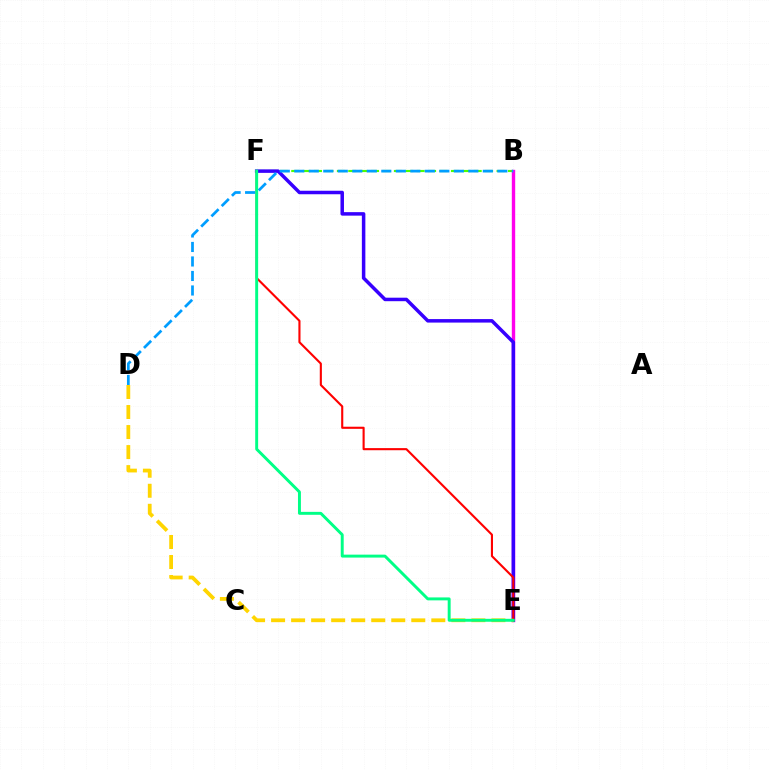{('B', 'F'): [{'color': '#4fff00', 'line_style': 'dashed', 'thickness': 1.55}], ('B', 'E'): [{'color': '#ff00ed', 'line_style': 'solid', 'thickness': 2.43}], ('E', 'F'): [{'color': '#3700ff', 'line_style': 'solid', 'thickness': 2.52}, {'color': '#ff0000', 'line_style': 'solid', 'thickness': 1.52}, {'color': '#00ff86', 'line_style': 'solid', 'thickness': 2.12}], ('D', 'E'): [{'color': '#ffd500', 'line_style': 'dashed', 'thickness': 2.72}], ('B', 'D'): [{'color': '#009eff', 'line_style': 'dashed', 'thickness': 1.97}]}